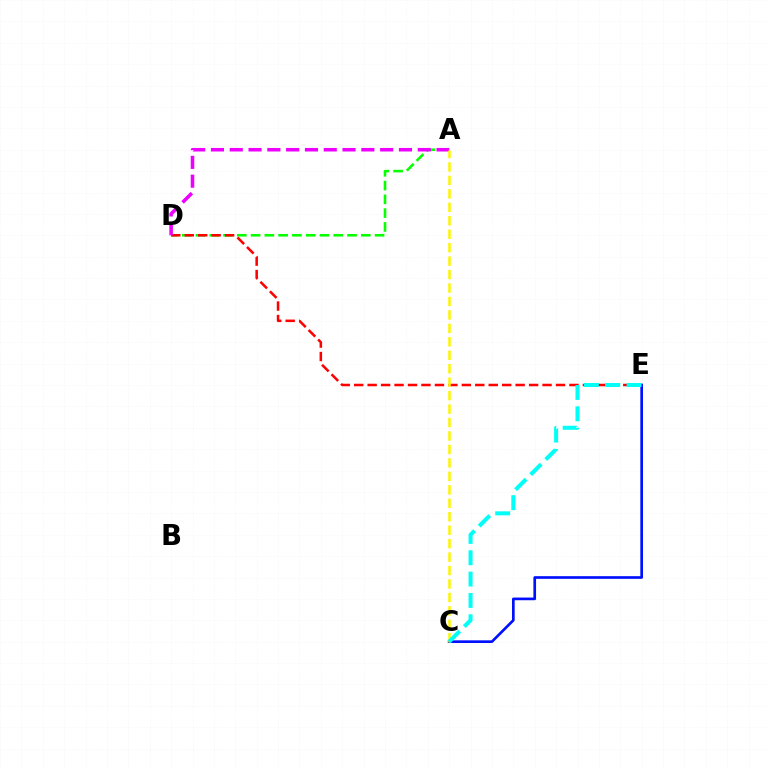{('A', 'D'): [{'color': '#08ff00', 'line_style': 'dashed', 'thickness': 1.87}, {'color': '#ee00ff', 'line_style': 'dashed', 'thickness': 2.55}], ('D', 'E'): [{'color': '#ff0000', 'line_style': 'dashed', 'thickness': 1.83}], ('C', 'E'): [{'color': '#0010ff', 'line_style': 'solid', 'thickness': 1.93}, {'color': '#00fff6', 'line_style': 'dashed', 'thickness': 2.9}], ('A', 'C'): [{'color': '#fcf500', 'line_style': 'dashed', 'thickness': 1.83}]}